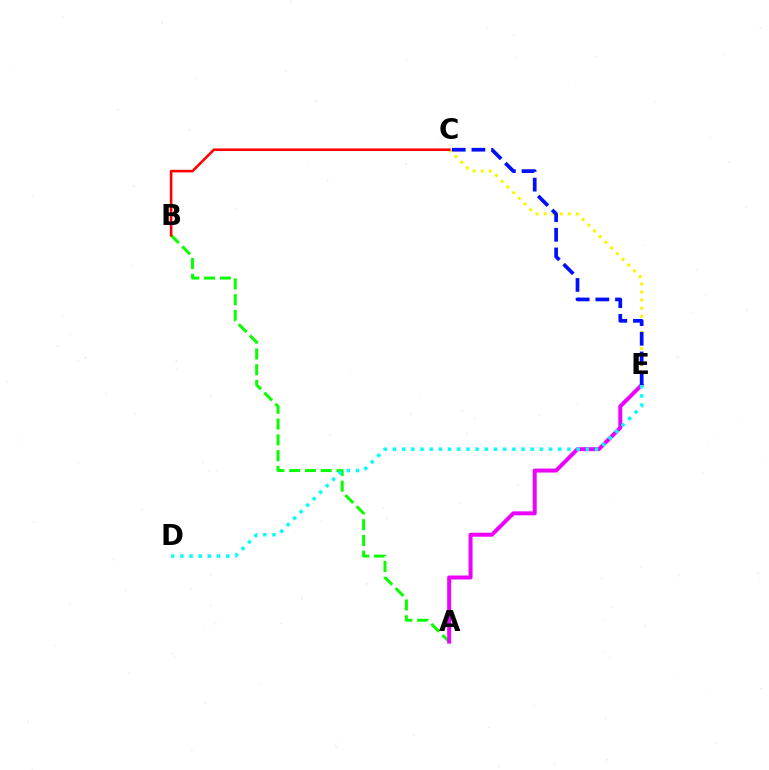{('C', 'E'): [{'color': '#fcf500', 'line_style': 'dotted', 'thickness': 2.19}, {'color': '#0010ff', 'line_style': 'dashed', 'thickness': 2.67}], ('A', 'B'): [{'color': '#08ff00', 'line_style': 'dashed', 'thickness': 2.14}], ('A', 'E'): [{'color': '#ee00ff', 'line_style': 'solid', 'thickness': 2.86}], ('B', 'C'): [{'color': '#ff0000', 'line_style': 'solid', 'thickness': 1.87}], ('D', 'E'): [{'color': '#00fff6', 'line_style': 'dotted', 'thickness': 2.49}]}